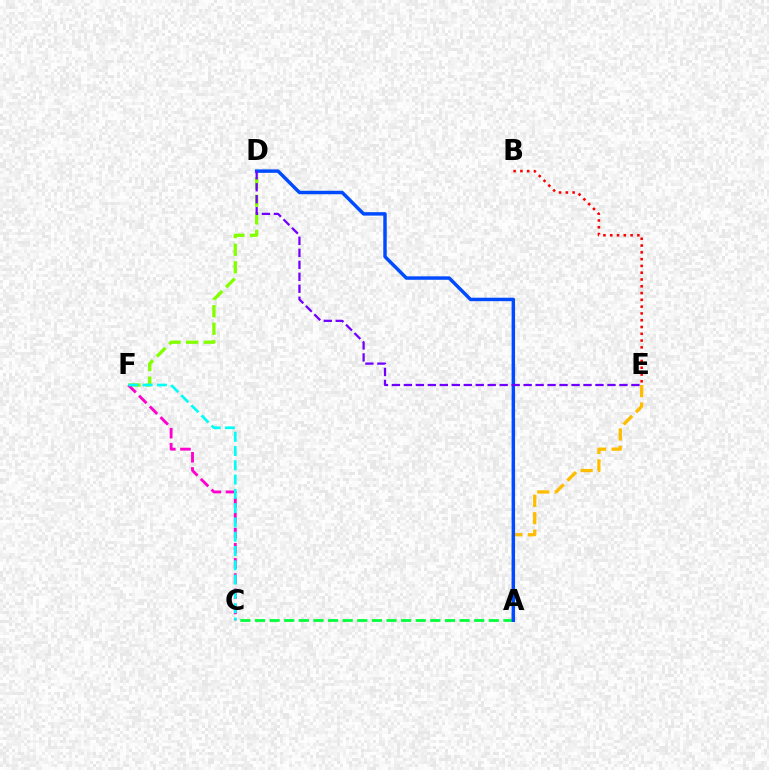{('D', 'F'): [{'color': '#84ff00', 'line_style': 'dashed', 'thickness': 2.39}], ('A', 'E'): [{'color': '#ffbd00', 'line_style': 'dashed', 'thickness': 2.37}], ('A', 'C'): [{'color': '#00ff39', 'line_style': 'dashed', 'thickness': 1.98}], ('A', 'D'): [{'color': '#004bff', 'line_style': 'solid', 'thickness': 2.49}], ('C', 'F'): [{'color': '#ff00cf', 'line_style': 'dashed', 'thickness': 2.06}, {'color': '#00fff6', 'line_style': 'dashed', 'thickness': 1.94}], ('B', 'E'): [{'color': '#ff0000', 'line_style': 'dotted', 'thickness': 1.84}], ('D', 'E'): [{'color': '#7200ff', 'line_style': 'dashed', 'thickness': 1.63}]}